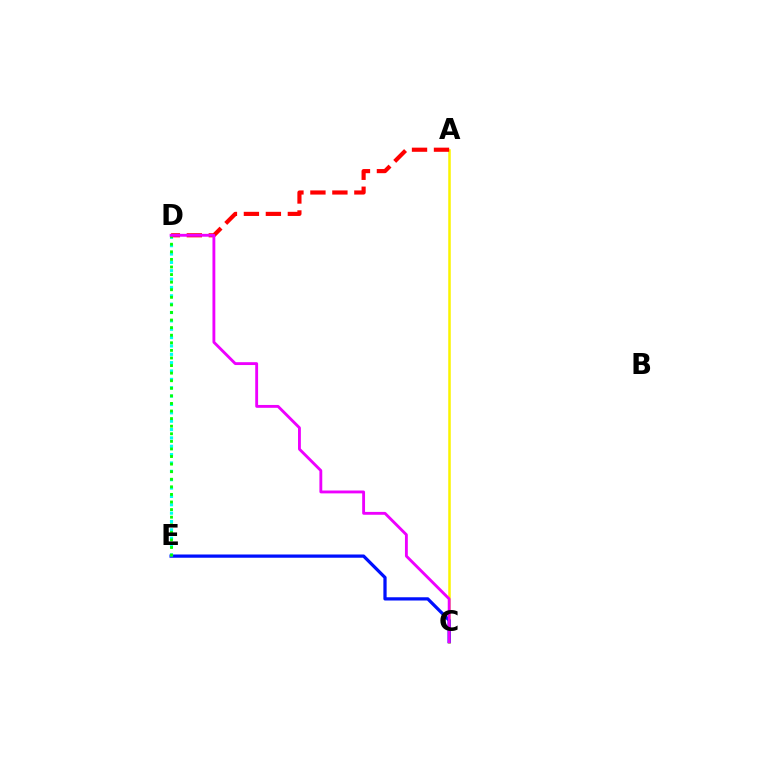{('A', 'C'): [{'color': '#fcf500', 'line_style': 'solid', 'thickness': 1.82}], ('C', 'E'): [{'color': '#0010ff', 'line_style': 'solid', 'thickness': 2.34}], ('D', 'E'): [{'color': '#00fff6', 'line_style': 'dotted', 'thickness': 2.27}, {'color': '#08ff00', 'line_style': 'dotted', 'thickness': 2.06}], ('A', 'D'): [{'color': '#ff0000', 'line_style': 'dashed', 'thickness': 2.99}], ('C', 'D'): [{'color': '#ee00ff', 'line_style': 'solid', 'thickness': 2.06}]}